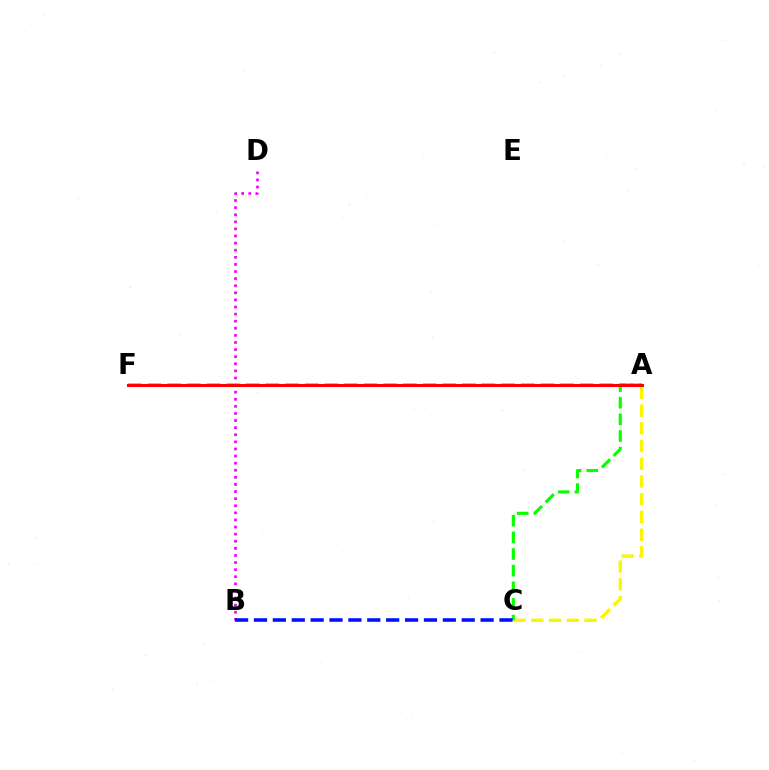{('B', 'D'): [{'color': '#ee00ff', 'line_style': 'dotted', 'thickness': 1.93}], ('A', 'F'): [{'color': '#00fff6', 'line_style': 'dashed', 'thickness': 2.67}, {'color': '#ff0000', 'line_style': 'solid', 'thickness': 2.19}], ('A', 'C'): [{'color': '#fcf500', 'line_style': 'dashed', 'thickness': 2.41}, {'color': '#08ff00', 'line_style': 'dashed', 'thickness': 2.26}], ('B', 'C'): [{'color': '#0010ff', 'line_style': 'dashed', 'thickness': 2.57}]}